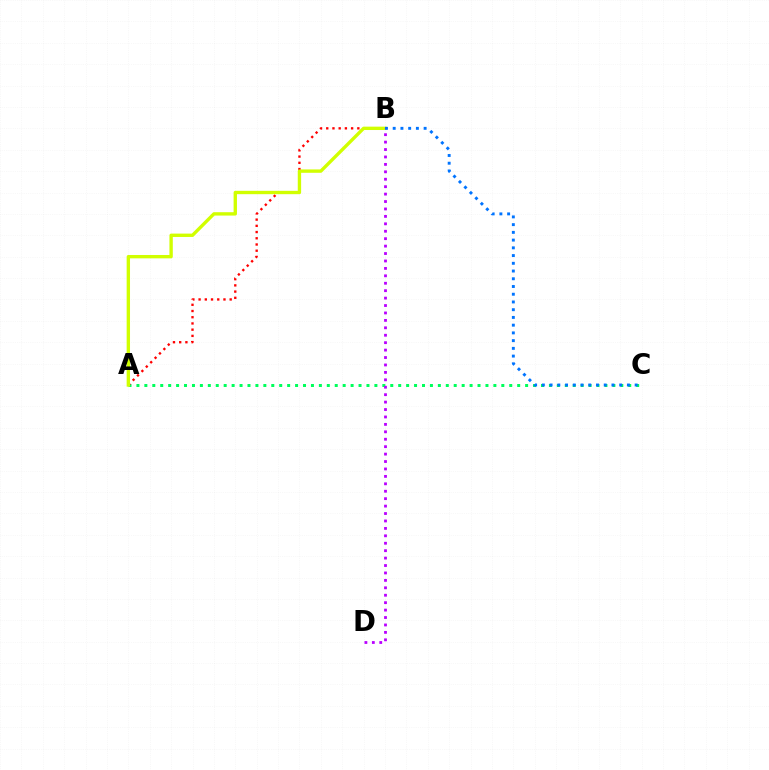{('A', 'C'): [{'color': '#00ff5c', 'line_style': 'dotted', 'thickness': 2.16}], ('A', 'B'): [{'color': '#ff0000', 'line_style': 'dotted', 'thickness': 1.69}, {'color': '#d1ff00', 'line_style': 'solid', 'thickness': 2.42}], ('B', 'C'): [{'color': '#0074ff', 'line_style': 'dotted', 'thickness': 2.1}], ('B', 'D'): [{'color': '#b900ff', 'line_style': 'dotted', 'thickness': 2.02}]}